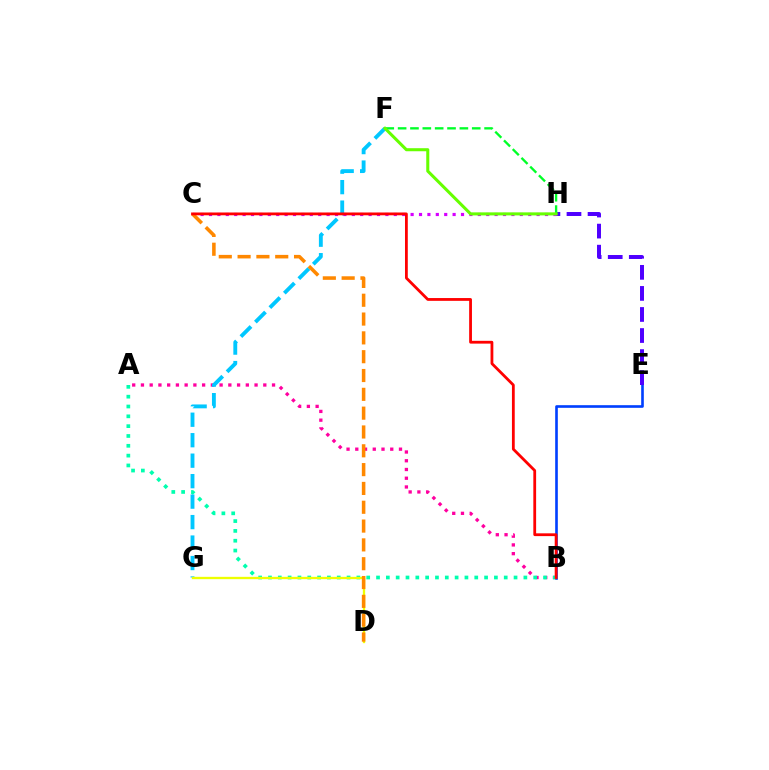{('B', 'E'): [{'color': '#003fff', 'line_style': 'solid', 'thickness': 1.9}], ('A', 'B'): [{'color': '#ff00a0', 'line_style': 'dotted', 'thickness': 2.37}, {'color': '#00ffaf', 'line_style': 'dotted', 'thickness': 2.67}], ('F', 'G'): [{'color': '#00c7ff', 'line_style': 'dashed', 'thickness': 2.78}], ('E', 'H'): [{'color': '#4f00ff', 'line_style': 'dashed', 'thickness': 2.86}], ('D', 'G'): [{'color': '#eeff00', 'line_style': 'solid', 'thickness': 1.67}], ('F', 'H'): [{'color': '#00ff27', 'line_style': 'dashed', 'thickness': 1.68}, {'color': '#66ff00', 'line_style': 'solid', 'thickness': 2.19}], ('C', 'H'): [{'color': '#d600ff', 'line_style': 'dotted', 'thickness': 2.28}], ('C', 'D'): [{'color': '#ff8800', 'line_style': 'dashed', 'thickness': 2.56}], ('B', 'C'): [{'color': '#ff0000', 'line_style': 'solid', 'thickness': 2.01}]}